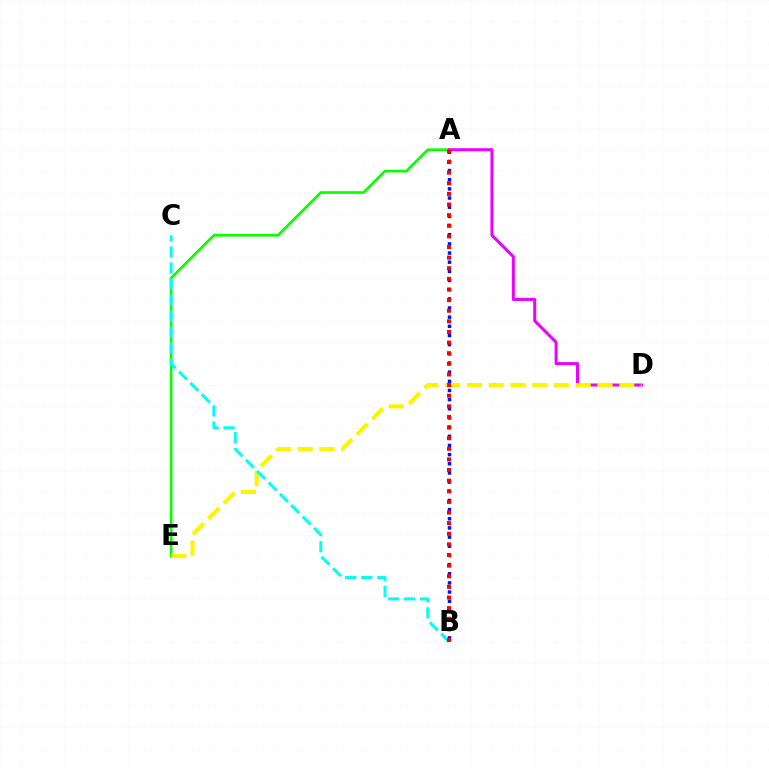{('A', 'E'): [{'color': '#08ff00', 'line_style': 'solid', 'thickness': 1.92}], ('A', 'D'): [{'color': '#ee00ff', 'line_style': 'solid', 'thickness': 2.18}], ('D', 'E'): [{'color': '#fcf500', 'line_style': 'dashed', 'thickness': 2.96}], ('B', 'C'): [{'color': '#00fff6', 'line_style': 'dashed', 'thickness': 2.18}], ('A', 'B'): [{'color': '#0010ff', 'line_style': 'dotted', 'thickness': 2.49}, {'color': '#ff0000', 'line_style': 'dotted', 'thickness': 2.89}]}